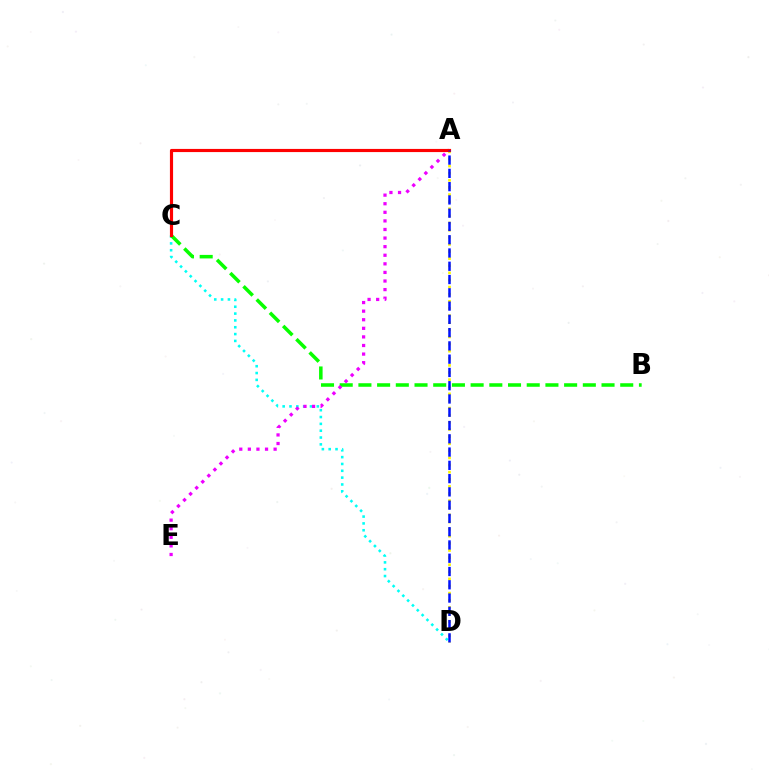{('C', 'D'): [{'color': '#00fff6', 'line_style': 'dotted', 'thickness': 1.86}], ('B', 'C'): [{'color': '#08ff00', 'line_style': 'dashed', 'thickness': 2.54}], ('A', 'D'): [{'color': '#fcf500', 'line_style': 'dotted', 'thickness': 1.93}, {'color': '#0010ff', 'line_style': 'dashed', 'thickness': 1.8}], ('A', 'E'): [{'color': '#ee00ff', 'line_style': 'dotted', 'thickness': 2.33}], ('A', 'C'): [{'color': '#ff0000', 'line_style': 'solid', 'thickness': 2.27}]}